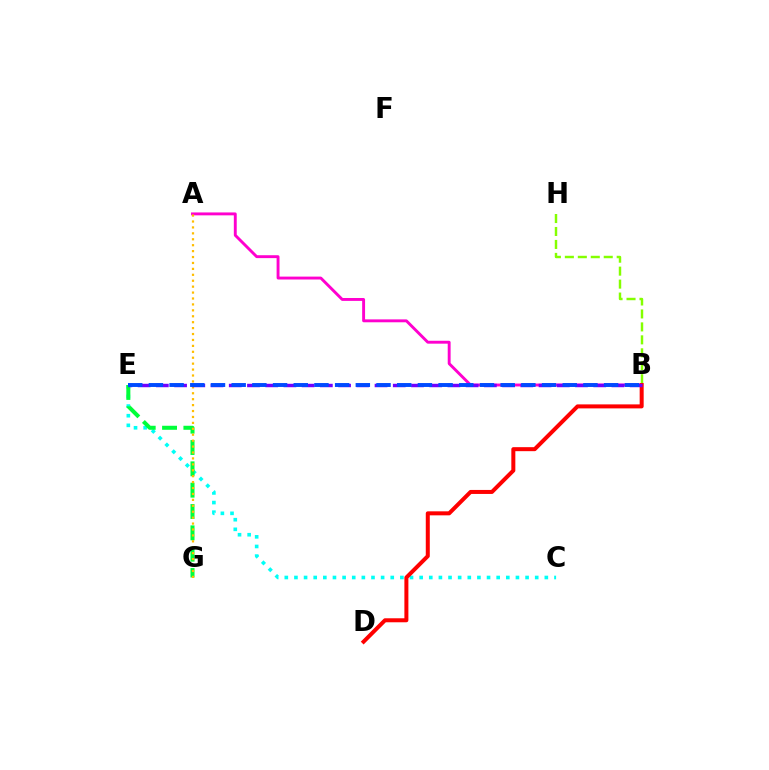{('C', 'E'): [{'color': '#00fff6', 'line_style': 'dotted', 'thickness': 2.62}], ('E', 'G'): [{'color': '#00ff39', 'line_style': 'dashed', 'thickness': 2.9}], ('B', 'H'): [{'color': '#84ff00', 'line_style': 'dashed', 'thickness': 1.76}], ('A', 'B'): [{'color': '#ff00cf', 'line_style': 'solid', 'thickness': 2.09}], ('B', 'D'): [{'color': '#ff0000', 'line_style': 'solid', 'thickness': 2.88}], ('A', 'G'): [{'color': '#ffbd00', 'line_style': 'dotted', 'thickness': 1.61}], ('B', 'E'): [{'color': '#7200ff', 'line_style': 'dashed', 'thickness': 2.48}, {'color': '#004bff', 'line_style': 'dashed', 'thickness': 2.81}]}